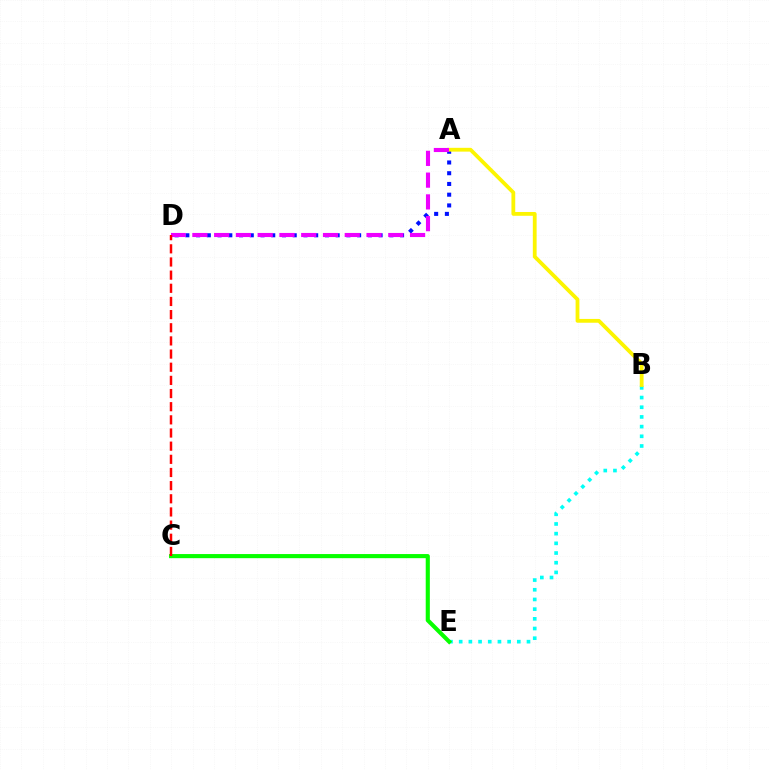{('B', 'E'): [{'color': '#00fff6', 'line_style': 'dotted', 'thickness': 2.63}], ('A', 'D'): [{'color': '#0010ff', 'line_style': 'dotted', 'thickness': 2.92}, {'color': '#ee00ff', 'line_style': 'dashed', 'thickness': 2.96}], ('C', 'E'): [{'color': '#08ff00', 'line_style': 'solid', 'thickness': 2.96}], ('A', 'B'): [{'color': '#fcf500', 'line_style': 'solid', 'thickness': 2.74}], ('C', 'D'): [{'color': '#ff0000', 'line_style': 'dashed', 'thickness': 1.79}]}